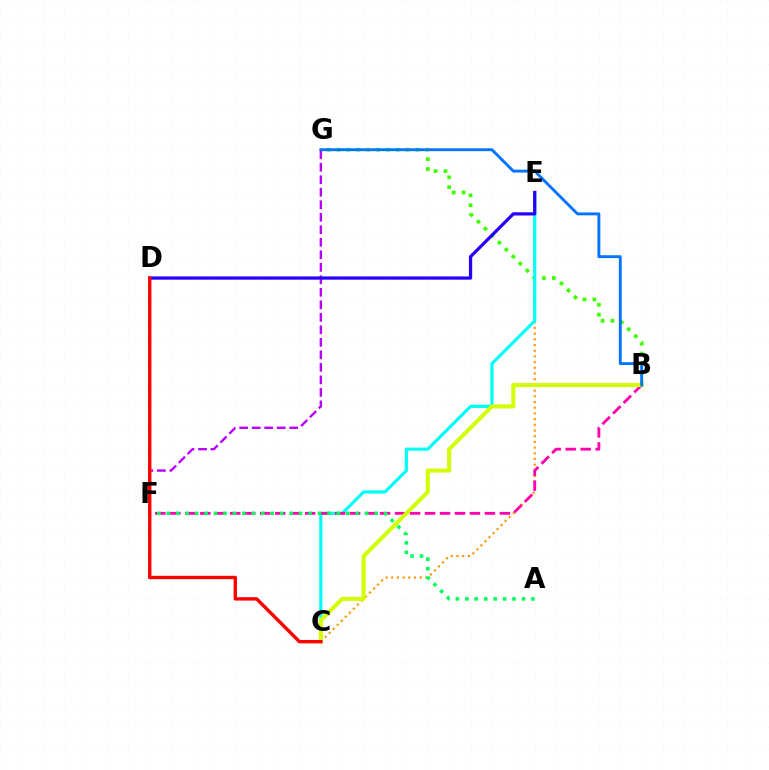{('B', 'G'): [{'color': '#3dff00', 'line_style': 'dotted', 'thickness': 2.68}, {'color': '#0074ff', 'line_style': 'solid', 'thickness': 2.08}], ('C', 'E'): [{'color': '#ff9400', 'line_style': 'dotted', 'thickness': 1.55}, {'color': '#00fff6', 'line_style': 'solid', 'thickness': 2.28}], ('B', 'F'): [{'color': '#ff00ac', 'line_style': 'dashed', 'thickness': 2.04}], ('B', 'C'): [{'color': '#d1ff00', 'line_style': 'solid', 'thickness': 2.91}], ('F', 'G'): [{'color': '#b900ff', 'line_style': 'dashed', 'thickness': 1.7}], ('D', 'E'): [{'color': '#2500ff', 'line_style': 'solid', 'thickness': 2.32}], ('A', 'F'): [{'color': '#00ff5c', 'line_style': 'dotted', 'thickness': 2.57}], ('C', 'D'): [{'color': '#ff0000', 'line_style': 'solid', 'thickness': 2.44}]}